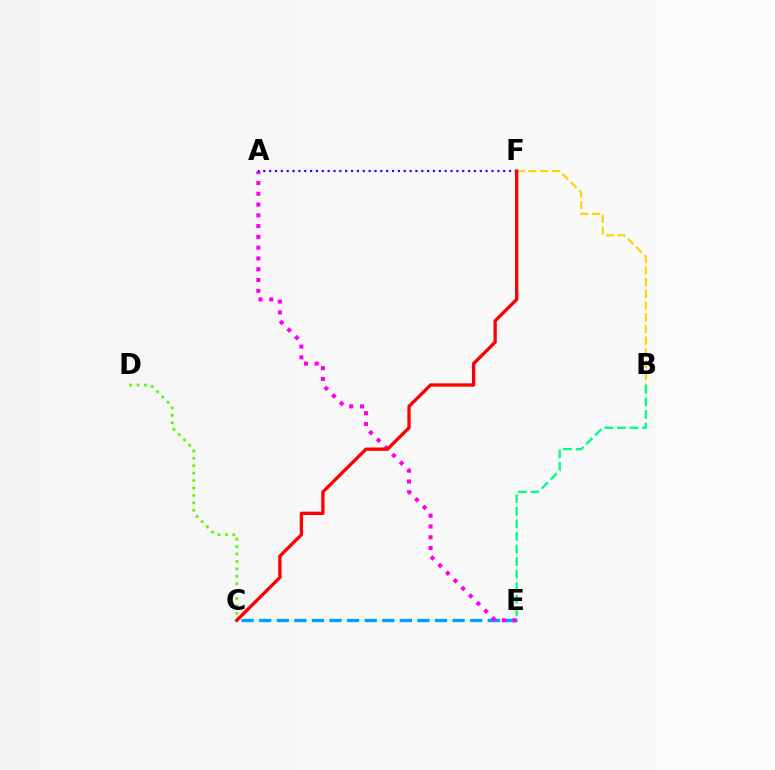{('C', 'D'): [{'color': '#4fff00', 'line_style': 'dotted', 'thickness': 2.02}], ('C', 'E'): [{'color': '#009eff', 'line_style': 'dashed', 'thickness': 2.39}], ('A', 'E'): [{'color': '#ff00ed', 'line_style': 'dotted', 'thickness': 2.93}], ('A', 'F'): [{'color': '#3700ff', 'line_style': 'dotted', 'thickness': 1.59}], ('B', 'F'): [{'color': '#ffd500', 'line_style': 'dashed', 'thickness': 1.59}], ('C', 'F'): [{'color': '#ff0000', 'line_style': 'solid', 'thickness': 2.39}], ('B', 'E'): [{'color': '#00ff86', 'line_style': 'dashed', 'thickness': 1.71}]}